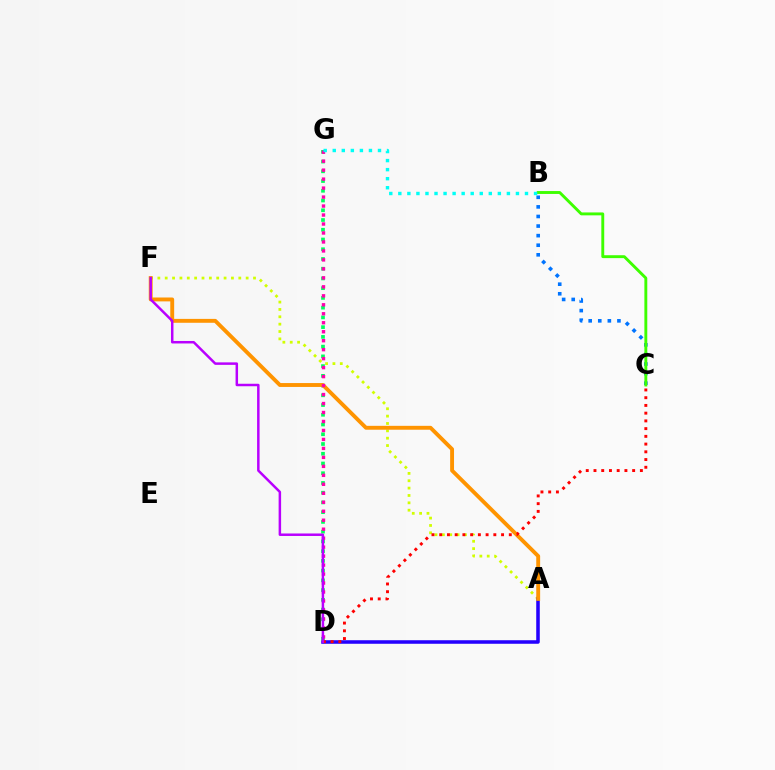{('B', 'C'): [{'color': '#0074ff', 'line_style': 'dotted', 'thickness': 2.6}, {'color': '#3dff00', 'line_style': 'solid', 'thickness': 2.09}], ('A', 'F'): [{'color': '#d1ff00', 'line_style': 'dotted', 'thickness': 2.0}, {'color': '#ff9400', 'line_style': 'solid', 'thickness': 2.8}], ('A', 'D'): [{'color': '#2500ff', 'line_style': 'solid', 'thickness': 2.55}], ('D', 'G'): [{'color': '#00ff5c', 'line_style': 'dotted', 'thickness': 2.65}, {'color': '#ff00ac', 'line_style': 'dotted', 'thickness': 2.44}], ('C', 'D'): [{'color': '#ff0000', 'line_style': 'dotted', 'thickness': 2.1}], ('D', 'F'): [{'color': '#b900ff', 'line_style': 'solid', 'thickness': 1.79}], ('B', 'G'): [{'color': '#00fff6', 'line_style': 'dotted', 'thickness': 2.46}]}